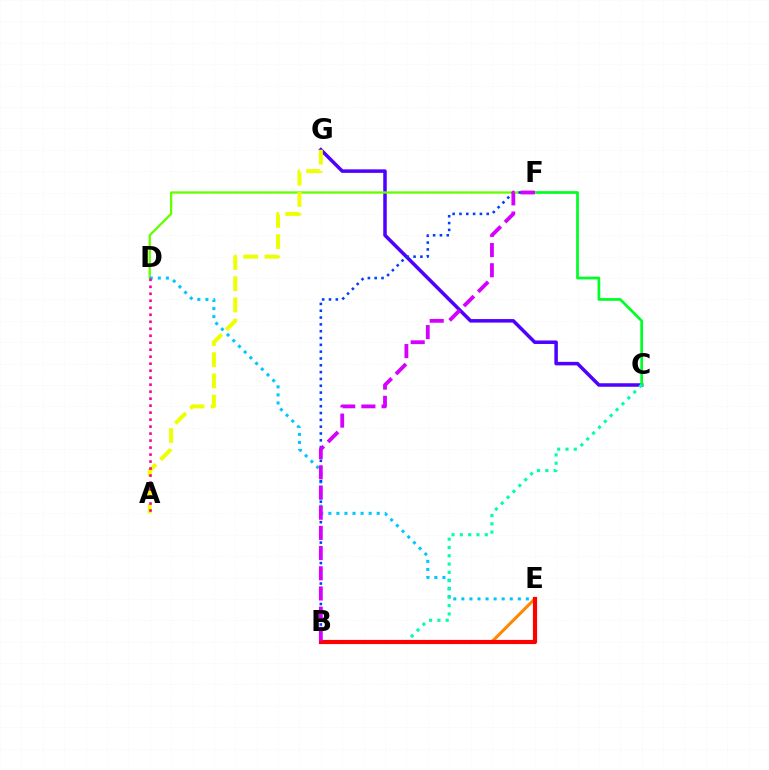{('C', 'G'): [{'color': '#4f00ff', 'line_style': 'solid', 'thickness': 2.53}], ('C', 'F'): [{'color': '#00ff27', 'line_style': 'solid', 'thickness': 1.97}], ('D', 'F'): [{'color': '#66ff00', 'line_style': 'solid', 'thickness': 1.66}], ('B', 'E'): [{'color': '#ff8800', 'line_style': 'solid', 'thickness': 2.2}, {'color': '#ff0000', 'line_style': 'solid', 'thickness': 3.0}], ('D', 'E'): [{'color': '#00c7ff', 'line_style': 'dotted', 'thickness': 2.19}], ('A', 'G'): [{'color': '#eeff00', 'line_style': 'dashed', 'thickness': 2.88}], ('B', 'C'): [{'color': '#00ffaf', 'line_style': 'dotted', 'thickness': 2.26}], ('B', 'F'): [{'color': '#003fff', 'line_style': 'dotted', 'thickness': 1.85}, {'color': '#d600ff', 'line_style': 'dashed', 'thickness': 2.74}], ('A', 'D'): [{'color': '#ff00a0', 'line_style': 'dotted', 'thickness': 1.9}]}